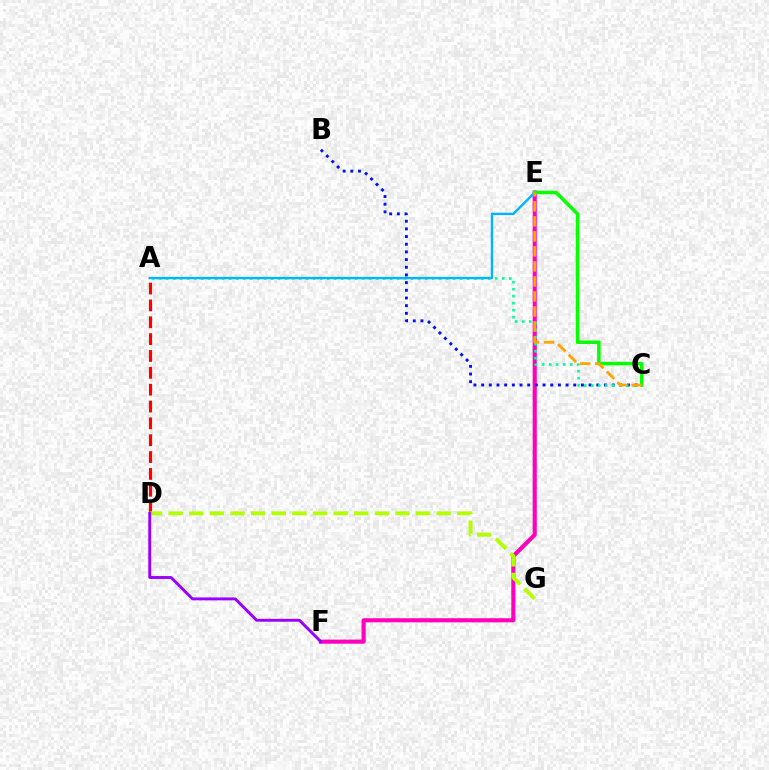{('A', 'D'): [{'color': '#ff0000', 'line_style': 'dashed', 'thickness': 2.29}], ('E', 'F'): [{'color': '#ff00bd', 'line_style': 'solid', 'thickness': 2.96}], ('B', 'C'): [{'color': '#0010ff', 'line_style': 'dotted', 'thickness': 2.09}], ('D', 'G'): [{'color': '#b3ff00', 'line_style': 'dashed', 'thickness': 2.8}], ('D', 'F'): [{'color': '#9b00ff', 'line_style': 'solid', 'thickness': 2.09}], ('A', 'C'): [{'color': '#00ff9d', 'line_style': 'dotted', 'thickness': 1.9}], ('A', 'E'): [{'color': '#00b5ff', 'line_style': 'solid', 'thickness': 1.72}], ('C', 'E'): [{'color': '#08ff00', 'line_style': 'solid', 'thickness': 2.54}, {'color': '#ffa500', 'line_style': 'dashed', 'thickness': 2.04}]}